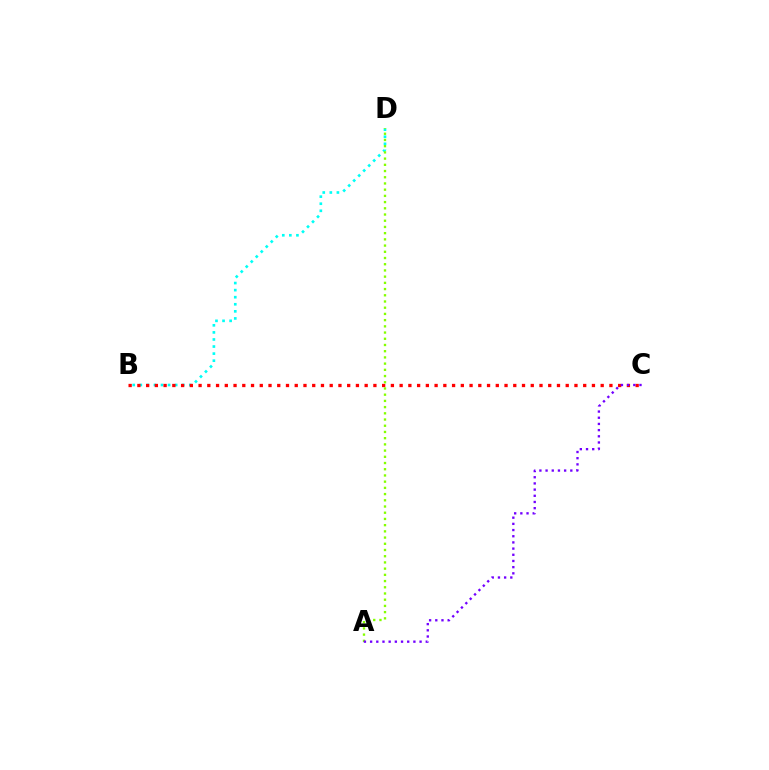{('B', 'D'): [{'color': '#00fff6', 'line_style': 'dotted', 'thickness': 1.92}], ('B', 'C'): [{'color': '#ff0000', 'line_style': 'dotted', 'thickness': 2.38}], ('A', 'D'): [{'color': '#84ff00', 'line_style': 'dotted', 'thickness': 1.69}], ('A', 'C'): [{'color': '#7200ff', 'line_style': 'dotted', 'thickness': 1.68}]}